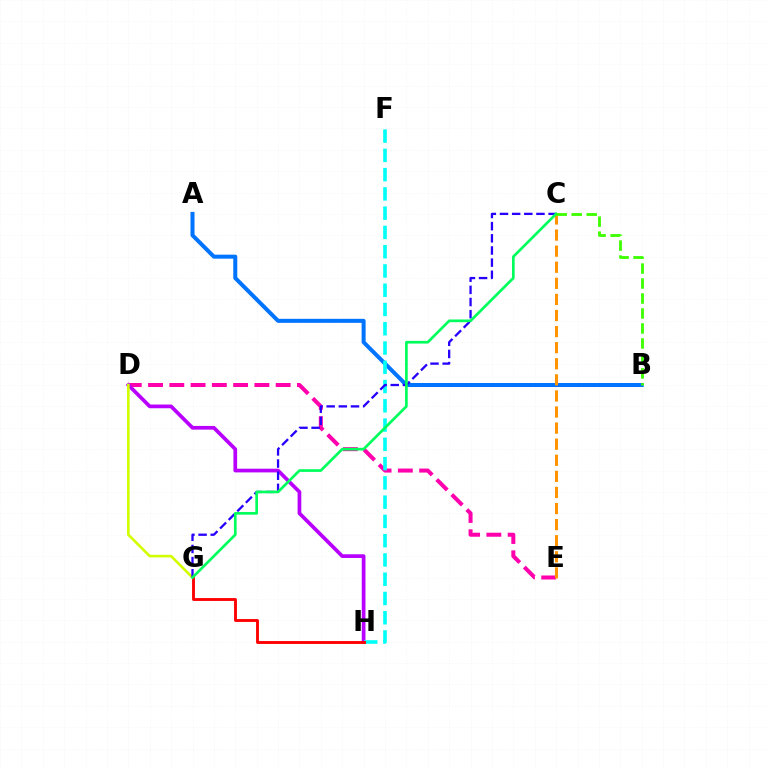{('D', 'E'): [{'color': '#ff00ac', 'line_style': 'dashed', 'thickness': 2.89}], ('D', 'H'): [{'color': '#b900ff', 'line_style': 'solid', 'thickness': 2.67}], ('D', 'G'): [{'color': '#d1ff00', 'line_style': 'solid', 'thickness': 1.88}], ('A', 'B'): [{'color': '#0074ff', 'line_style': 'solid', 'thickness': 2.89}], ('F', 'H'): [{'color': '#00fff6', 'line_style': 'dashed', 'thickness': 2.62}], ('C', 'G'): [{'color': '#2500ff', 'line_style': 'dashed', 'thickness': 1.65}, {'color': '#00ff5c', 'line_style': 'solid', 'thickness': 1.93}], ('C', 'E'): [{'color': '#ff9400', 'line_style': 'dashed', 'thickness': 2.19}], ('G', 'H'): [{'color': '#ff0000', 'line_style': 'solid', 'thickness': 2.07}], ('B', 'C'): [{'color': '#3dff00', 'line_style': 'dashed', 'thickness': 2.04}]}